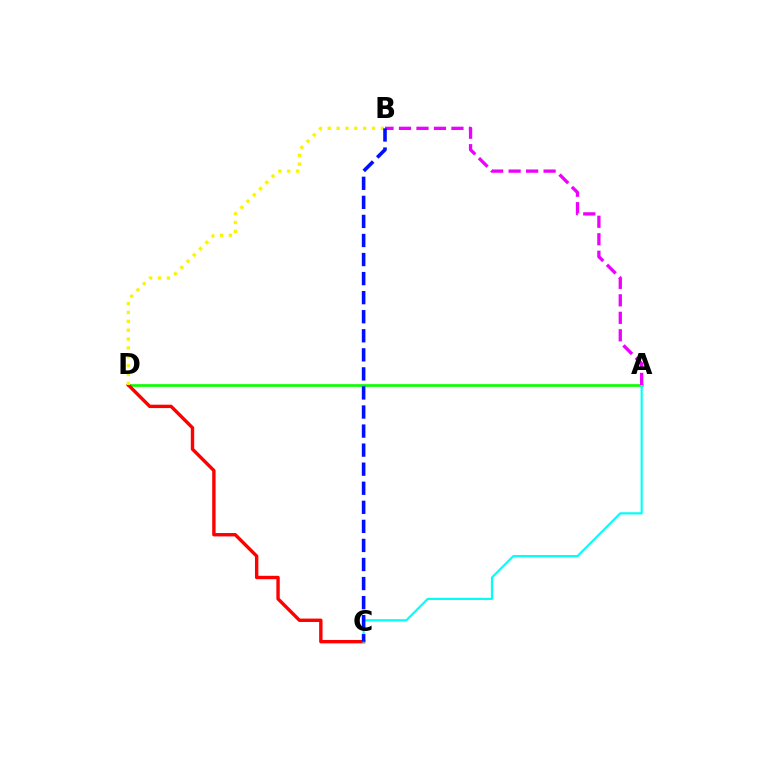{('A', 'D'): [{'color': '#08ff00', 'line_style': 'solid', 'thickness': 1.92}], ('C', 'D'): [{'color': '#ff0000', 'line_style': 'solid', 'thickness': 2.44}], ('B', 'D'): [{'color': '#fcf500', 'line_style': 'dotted', 'thickness': 2.41}], ('A', 'C'): [{'color': '#00fff6', 'line_style': 'solid', 'thickness': 1.56}], ('A', 'B'): [{'color': '#ee00ff', 'line_style': 'dashed', 'thickness': 2.38}], ('B', 'C'): [{'color': '#0010ff', 'line_style': 'dashed', 'thickness': 2.59}]}